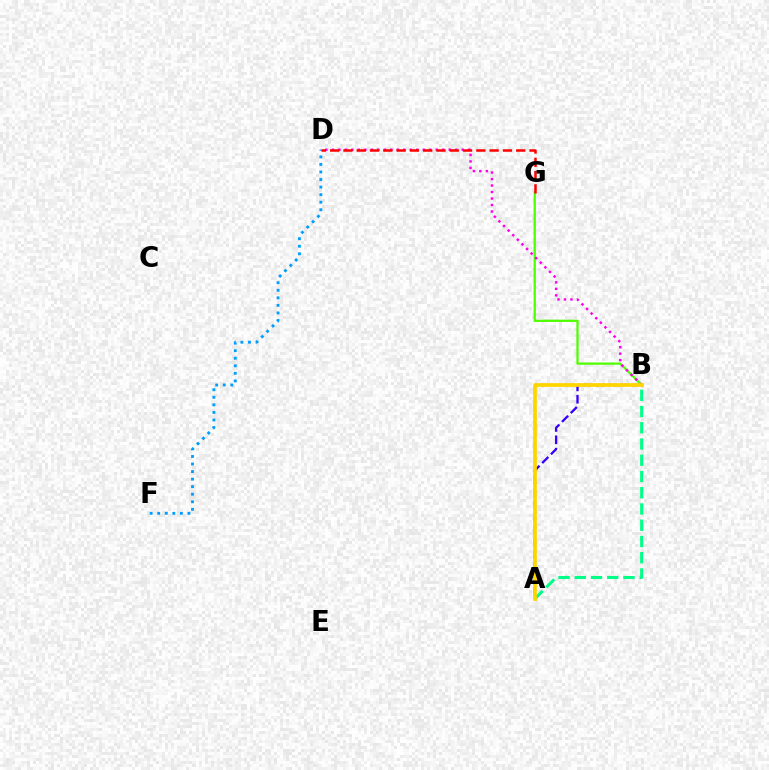{('B', 'G'): [{'color': '#4fff00', 'line_style': 'solid', 'thickness': 1.63}], ('A', 'B'): [{'color': '#3700ff', 'line_style': 'dashed', 'thickness': 1.68}, {'color': '#00ff86', 'line_style': 'dashed', 'thickness': 2.21}, {'color': '#ffd500', 'line_style': 'solid', 'thickness': 2.68}], ('B', 'D'): [{'color': '#ff00ed', 'line_style': 'dotted', 'thickness': 1.76}], ('D', 'F'): [{'color': '#009eff', 'line_style': 'dotted', 'thickness': 2.05}], ('D', 'G'): [{'color': '#ff0000', 'line_style': 'dashed', 'thickness': 1.81}]}